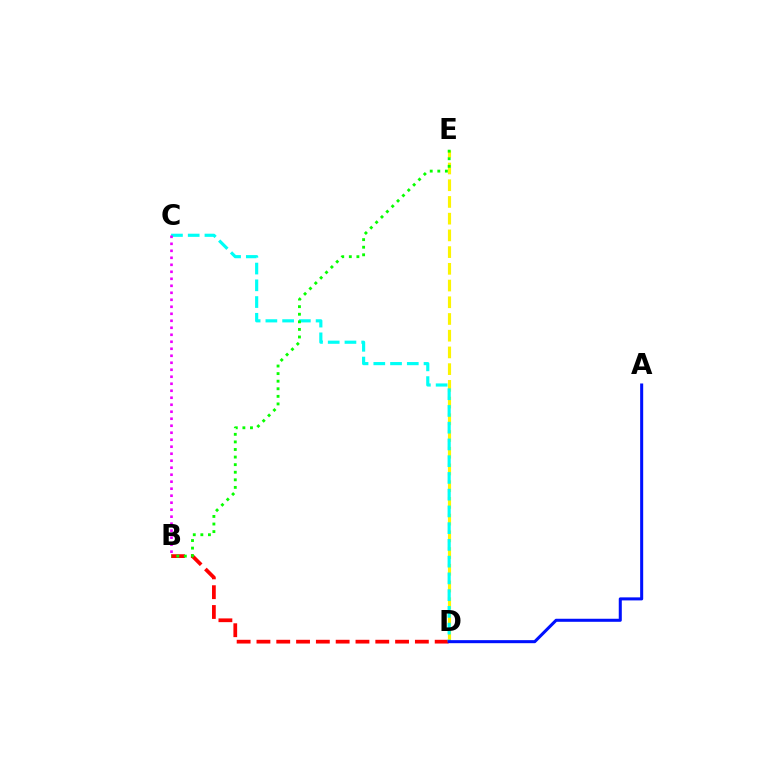{('B', 'D'): [{'color': '#ff0000', 'line_style': 'dashed', 'thickness': 2.69}], ('D', 'E'): [{'color': '#fcf500', 'line_style': 'dashed', 'thickness': 2.27}], ('C', 'D'): [{'color': '#00fff6', 'line_style': 'dashed', 'thickness': 2.27}], ('B', 'E'): [{'color': '#08ff00', 'line_style': 'dotted', 'thickness': 2.06}], ('A', 'D'): [{'color': '#0010ff', 'line_style': 'solid', 'thickness': 2.19}], ('B', 'C'): [{'color': '#ee00ff', 'line_style': 'dotted', 'thickness': 1.9}]}